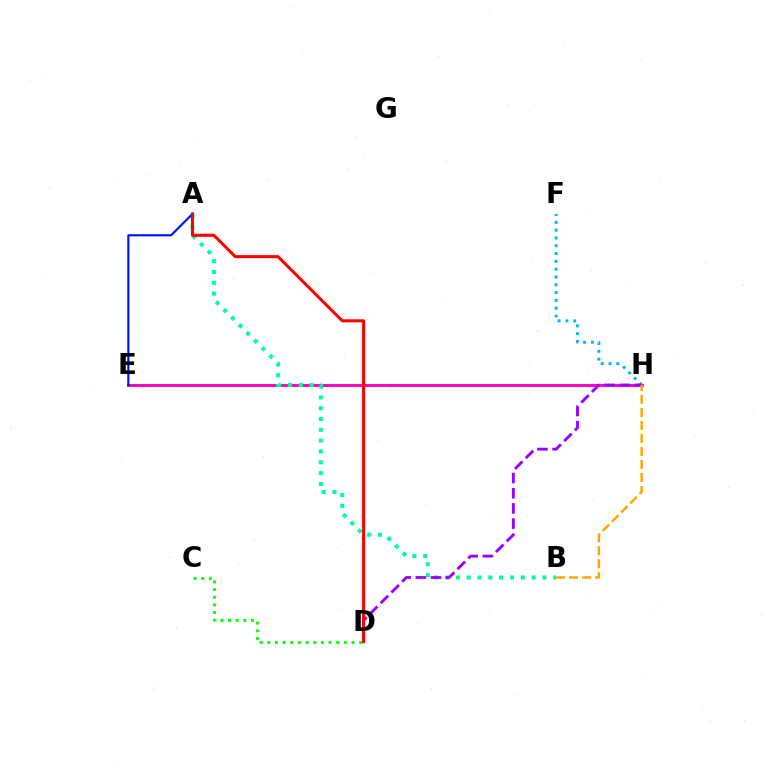{('E', 'H'): [{'color': '#b3ff00', 'line_style': 'dotted', 'thickness': 2.14}, {'color': '#ff00bd', 'line_style': 'solid', 'thickness': 2.09}], ('A', 'B'): [{'color': '#00ff9d', 'line_style': 'dotted', 'thickness': 2.94}], ('A', 'E'): [{'color': '#0010ff', 'line_style': 'solid', 'thickness': 1.54}], ('F', 'H'): [{'color': '#00b5ff', 'line_style': 'dotted', 'thickness': 2.12}], ('C', 'D'): [{'color': '#08ff00', 'line_style': 'dotted', 'thickness': 2.08}], ('D', 'H'): [{'color': '#9b00ff', 'line_style': 'dashed', 'thickness': 2.06}], ('A', 'D'): [{'color': '#ff0000', 'line_style': 'solid', 'thickness': 2.2}], ('B', 'H'): [{'color': '#ffa500', 'line_style': 'dashed', 'thickness': 1.77}]}